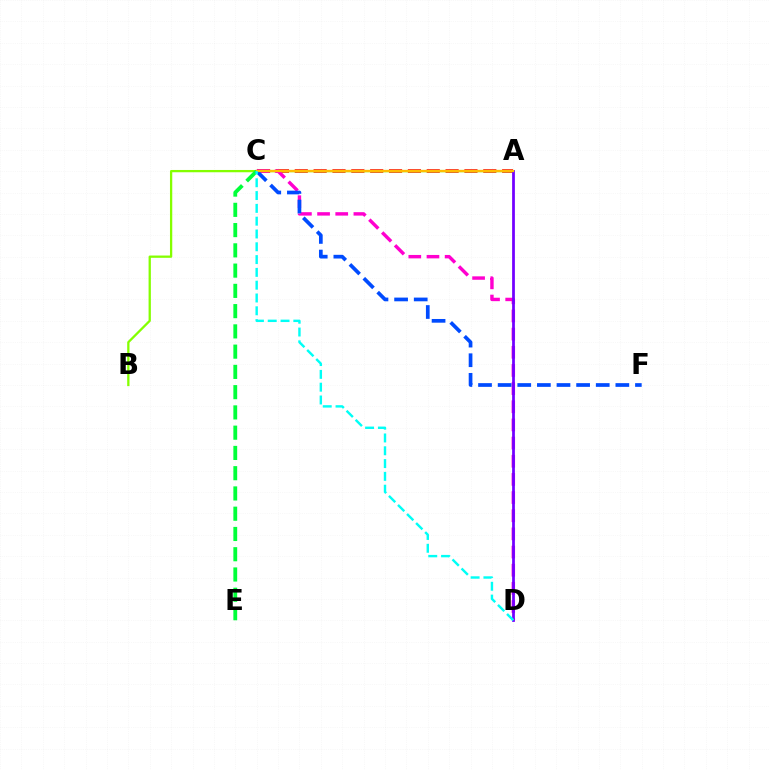{('A', 'C'): [{'color': '#ff0000', 'line_style': 'dashed', 'thickness': 2.56}, {'color': '#ffbd00', 'line_style': 'solid', 'thickness': 1.64}], ('A', 'B'): [{'color': '#84ff00', 'line_style': 'solid', 'thickness': 1.65}], ('C', 'E'): [{'color': '#00ff39', 'line_style': 'dashed', 'thickness': 2.75}], ('C', 'D'): [{'color': '#ff00cf', 'line_style': 'dashed', 'thickness': 2.47}, {'color': '#00fff6', 'line_style': 'dashed', 'thickness': 1.74}], ('C', 'F'): [{'color': '#004bff', 'line_style': 'dashed', 'thickness': 2.67}], ('A', 'D'): [{'color': '#7200ff', 'line_style': 'solid', 'thickness': 1.98}]}